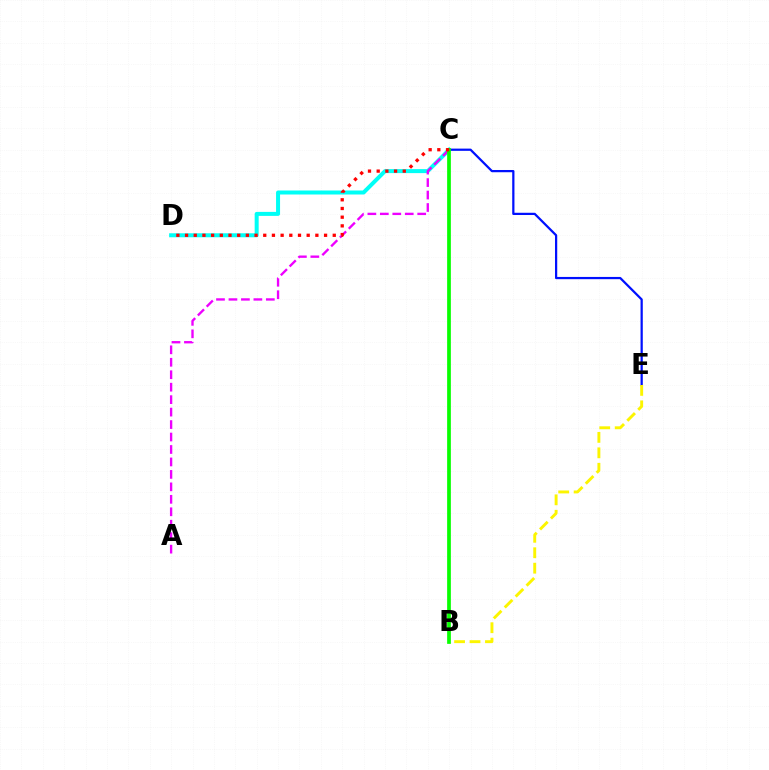{('C', 'D'): [{'color': '#00fff6', 'line_style': 'solid', 'thickness': 2.88}, {'color': '#ff0000', 'line_style': 'dotted', 'thickness': 2.36}], ('C', 'E'): [{'color': '#0010ff', 'line_style': 'solid', 'thickness': 1.61}], ('B', 'E'): [{'color': '#fcf500', 'line_style': 'dashed', 'thickness': 2.1}], ('A', 'C'): [{'color': '#ee00ff', 'line_style': 'dashed', 'thickness': 1.69}], ('B', 'C'): [{'color': '#08ff00', 'line_style': 'solid', 'thickness': 2.68}]}